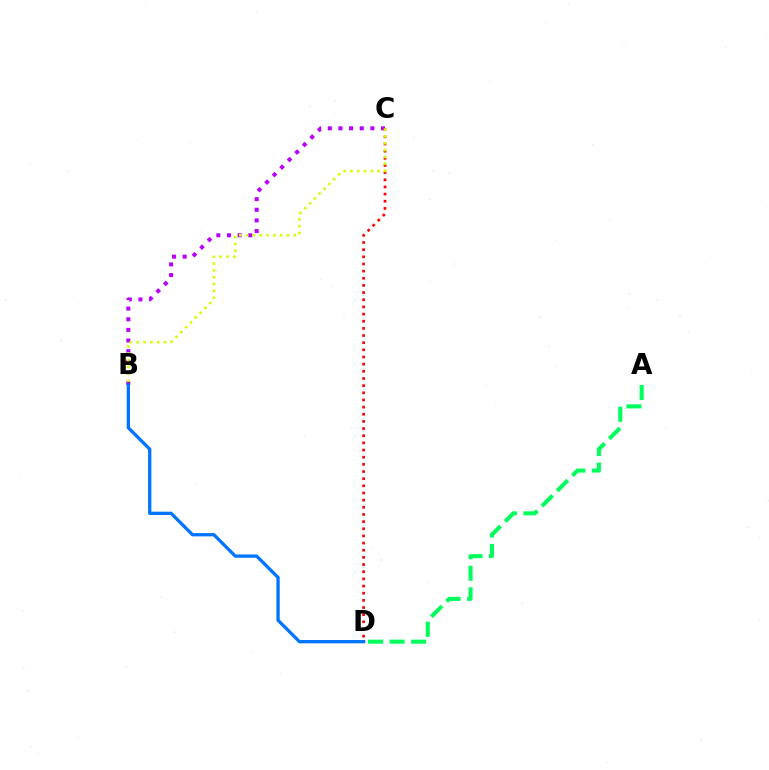{('B', 'C'): [{'color': '#b900ff', 'line_style': 'dotted', 'thickness': 2.89}, {'color': '#d1ff00', 'line_style': 'dotted', 'thickness': 1.86}], ('B', 'D'): [{'color': '#0074ff', 'line_style': 'solid', 'thickness': 2.36}], ('C', 'D'): [{'color': '#ff0000', 'line_style': 'dotted', 'thickness': 1.94}], ('A', 'D'): [{'color': '#00ff5c', 'line_style': 'dashed', 'thickness': 2.93}]}